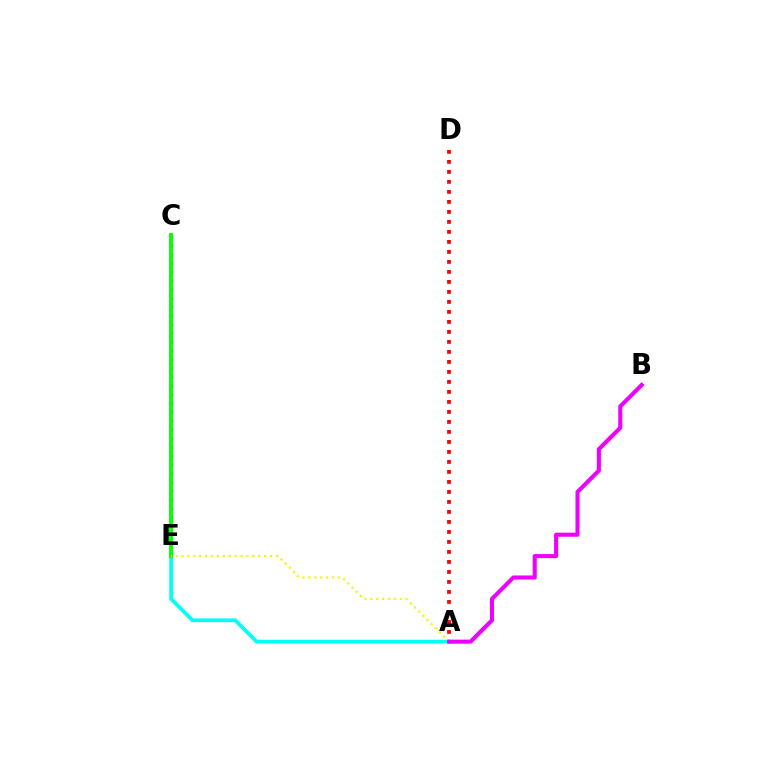{('C', 'E'): [{'color': '#0010ff', 'line_style': 'dotted', 'thickness': 2.38}, {'color': '#08ff00', 'line_style': 'solid', 'thickness': 2.8}], ('A', 'D'): [{'color': '#ff0000', 'line_style': 'dotted', 'thickness': 2.72}], ('A', 'E'): [{'color': '#00fff6', 'line_style': 'solid', 'thickness': 2.68}, {'color': '#fcf500', 'line_style': 'dotted', 'thickness': 1.6}], ('A', 'B'): [{'color': '#ee00ff', 'line_style': 'solid', 'thickness': 2.93}]}